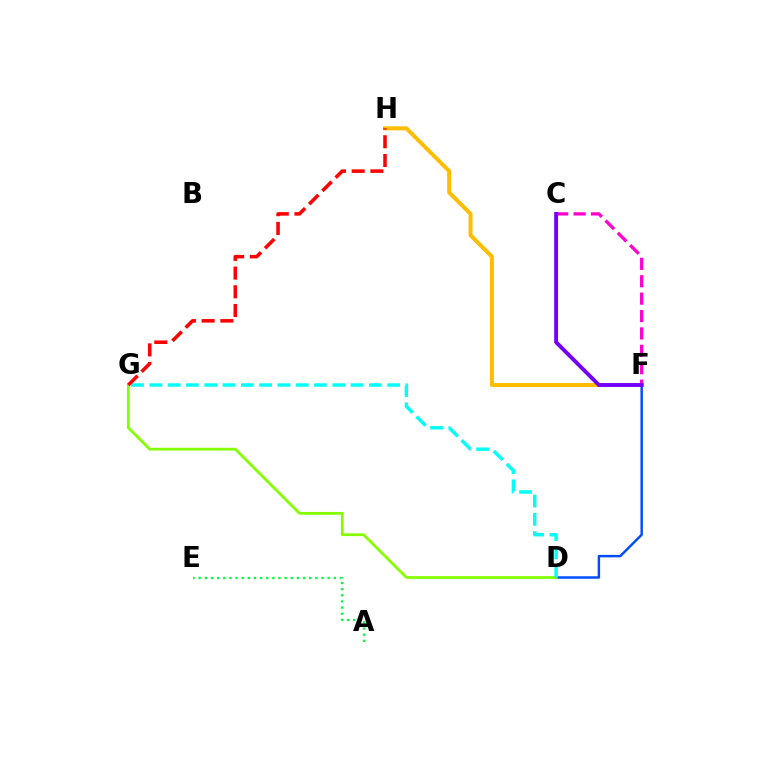{('C', 'F'): [{'color': '#ff00cf', 'line_style': 'dashed', 'thickness': 2.36}, {'color': '#7200ff', 'line_style': 'solid', 'thickness': 2.79}], ('D', 'F'): [{'color': '#004bff', 'line_style': 'solid', 'thickness': 1.76}], ('F', 'H'): [{'color': '#ffbd00', 'line_style': 'solid', 'thickness': 2.88}], ('A', 'E'): [{'color': '#00ff39', 'line_style': 'dotted', 'thickness': 1.67}], ('D', 'G'): [{'color': '#84ff00', 'line_style': 'solid', 'thickness': 1.98}, {'color': '#00fff6', 'line_style': 'dashed', 'thickness': 2.49}], ('G', 'H'): [{'color': '#ff0000', 'line_style': 'dashed', 'thickness': 2.54}]}